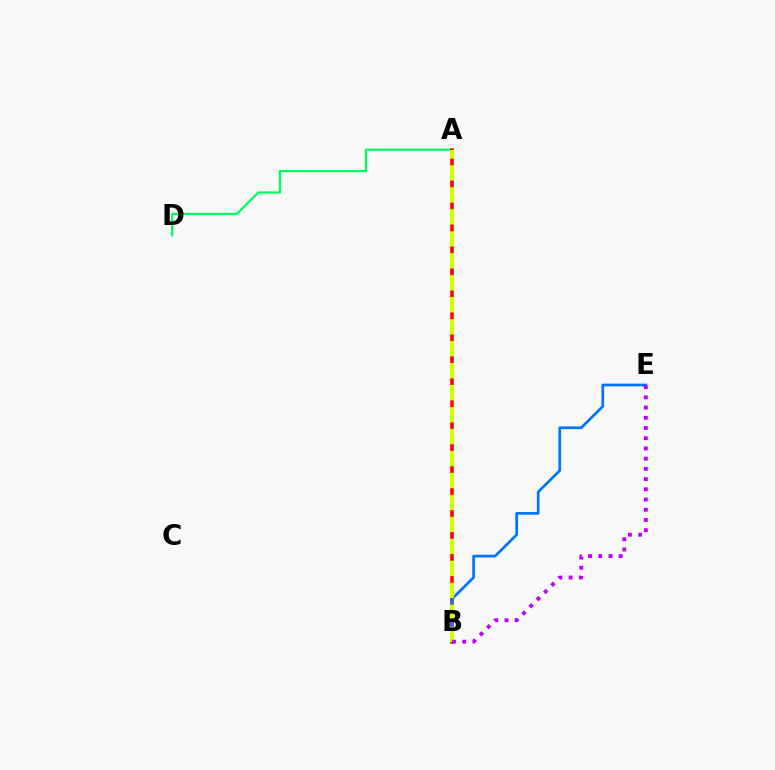{('A', 'D'): [{'color': '#00ff5c', 'line_style': 'solid', 'thickness': 1.62}], ('A', 'B'): [{'color': '#ff0000', 'line_style': 'solid', 'thickness': 2.56}, {'color': '#d1ff00', 'line_style': 'dashed', 'thickness': 2.98}], ('B', 'E'): [{'color': '#0074ff', 'line_style': 'solid', 'thickness': 1.95}, {'color': '#b900ff', 'line_style': 'dotted', 'thickness': 2.78}]}